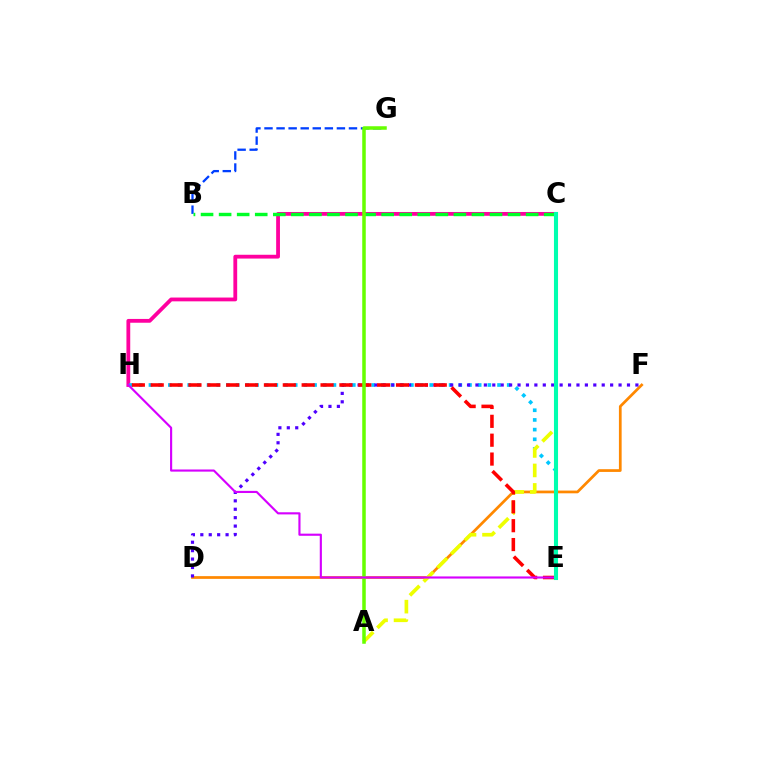{('D', 'F'): [{'color': '#ff8800', 'line_style': 'solid', 'thickness': 1.96}, {'color': '#4f00ff', 'line_style': 'dotted', 'thickness': 2.29}], ('C', 'H'): [{'color': '#ff00a0', 'line_style': 'solid', 'thickness': 2.74}], ('E', 'H'): [{'color': '#00c7ff', 'line_style': 'dotted', 'thickness': 2.63}, {'color': '#ff0000', 'line_style': 'dashed', 'thickness': 2.56}, {'color': '#d600ff', 'line_style': 'solid', 'thickness': 1.54}], ('B', 'G'): [{'color': '#003fff', 'line_style': 'dashed', 'thickness': 1.64}], ('A', 'C'): [{'color': '#eeff00', 'line_style': 'dashed', 'thickness': 2.65}], ('B', 'C'): [{'color': '#00ff27', 'line_style': 'dashed', 'thickness': 2.45}], ('A', 'G'): [{'color': '#66ff00', 'line_style': 'solid', 'thickness': 2.53}], ('C', 'E'): [{'color': '#00ffaf', 'line_style': 'solid', 'thickness': 2.93}]}